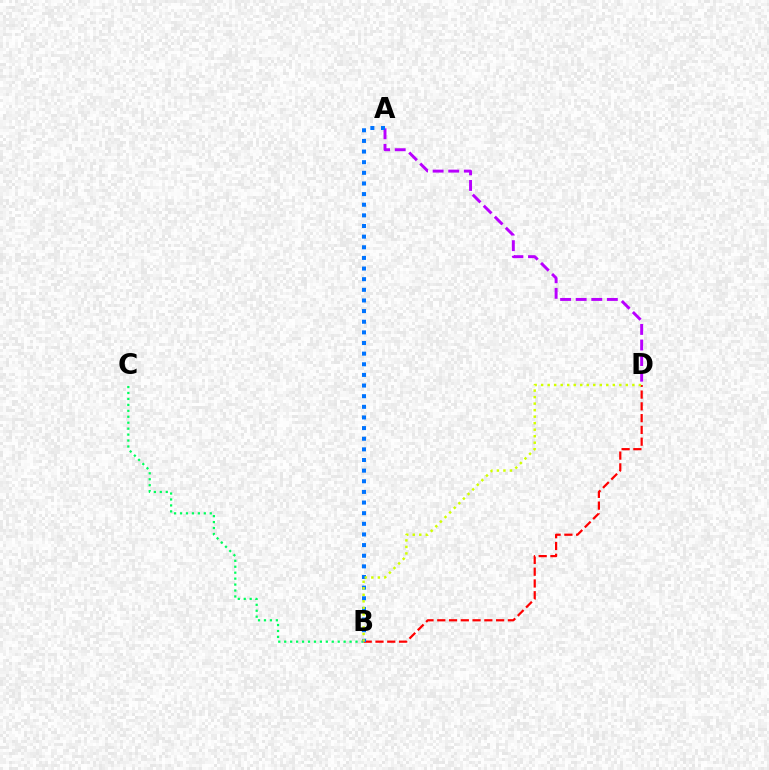{('B', 'C'): [{'color': '#00ff5c', 'line_style': 'dotted', 'thickness': 1.62}], ('B', 'D'): [{'color': '#ff0000', 'line_style': 'dashed', 'thickness': 1.6}, {'color': '#d1ff00', 'line_style': 'dotted', 'thickness': 1.77}], ('A', 'D'): [{'color': '#b900ff', 'line_style': 'dashed', 'thickness': 2.12}], ('A', 'B'): [{'color': '#0074ff', 'line_style': 'dotted', 'thickness': 2.89}]}